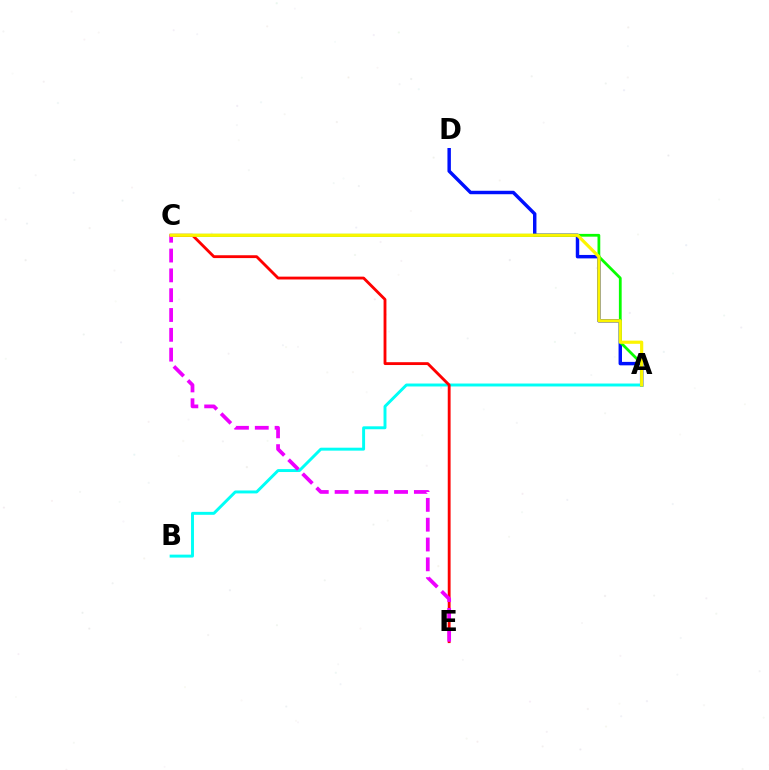{('A', 'D'): [{'color': '#0010ff', 'line_style': 'solid', 'thickness': 2.48}], ('A', 'C'): [{'color': '#08ff00', 'line_style': 'solid', 'thickness': 2.0}, {'color': '#fcf500', 'line_style': 'solid', 'thickness': 2.29}], ('A', 'B'): [{'color': '#00fff6', 'line_style': 'solid', 'thickness': 2.12}], ('C', 'E'): [{'color': '#ff0000', 'line_style': 'solid', 'thickness': 2.05}, {'color': '#ee00ff', 'line_style': 'dashed', 'thickness': 2.69}]}